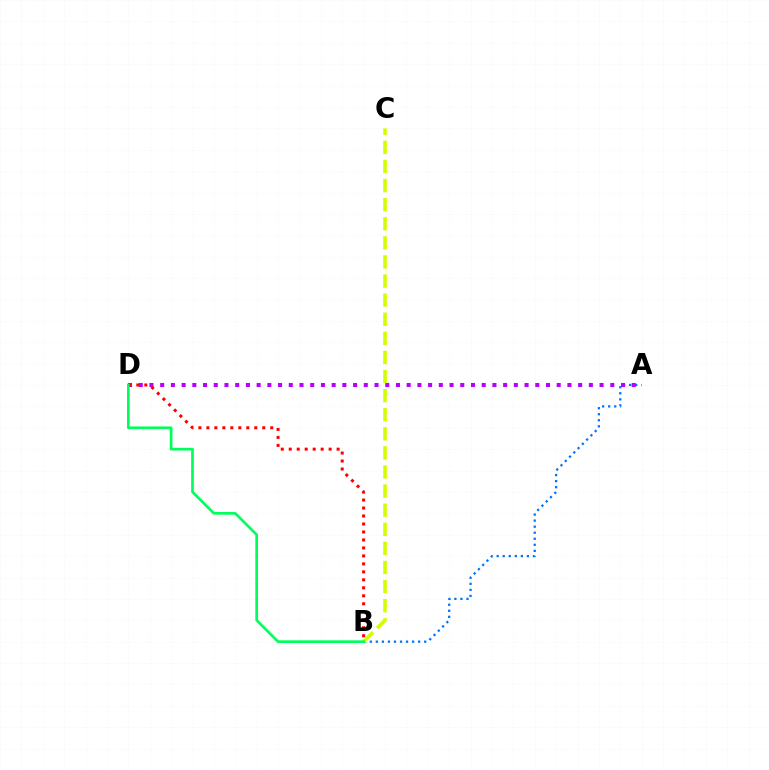{('A', 'B'): [{'color': '#0074ff', 'line_style': 'dotted', 'thickness': 1.64}], ('A', 'D'): [{'color': '#b900ff', 'line_style': 'dotted', 'thickness': 2.91}], ('B', 'C'): [{'color': '#d1ff00', 'line_style': 'dashed', 'thickness': 2.59}], ('B', 'D'): [{'color': '#ff0000', 'line_style': 'dotted', 'thickness': 2.17}, {'color': '#00ff5c', 'line_style': 'solid', 'thickness': 1.94}]}